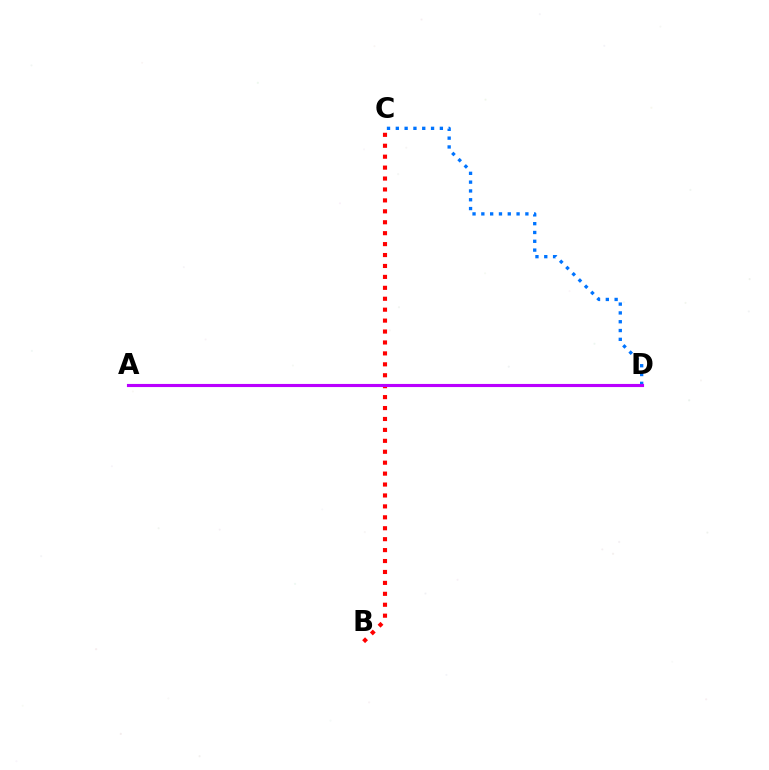{('A', 'D'): [{'color': '#d1ff00', 'line_style': 'dotted', 'thickness': 1.85}, {'color': '#00ff5c', 'line_style': 'solid', 'thickness': 2.09}, {'color': '#b900ff', 'line_style': 'solid', 'thickness': 2.25}], ('B', 'C'): [{'color': '#ff0000', 'line_style': 'dotted', 'thickness': 2.97}], ('C', 'D'): [{'color': '#0074ff', 'line_style': 'dotted', 'thickness': 2.39}]}